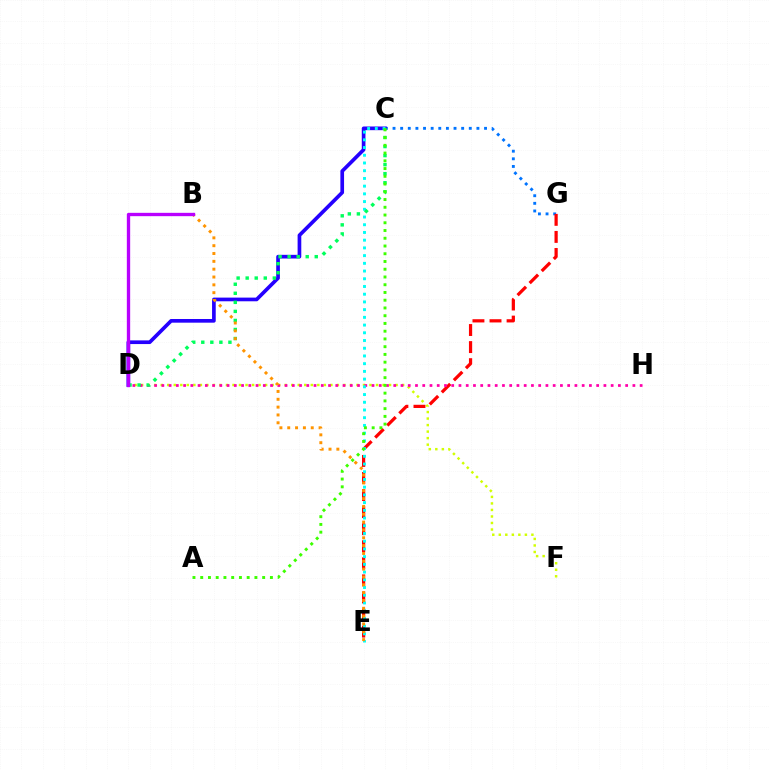{('C', 'G'): [{'color': '#0074ff', 'line_style': 'dotted', 'thickness': 2.07}], ('C', 'D'): [{'color': '#2500ff', 'line_style': 'solid', 'thickness': 2.65}, {'color': '#00ff5c', 'line_style': 'dotted', 'thickness': 2.46}], ('D', 'F'): [{'color': '#d1ff00', 'line_style': 'dotted', 'thickness': 1.77}], ('E', 'G'): [{'color': '#ff0000', 'line_style': 'dashed', 'thickness': 2.32}], ('D', 'H'): [{'color': '#ff00ac', 'line_style': 'dotted', 'thickness': 1.97}], ('C', 'E'): [{'color': '#00fff6', 'line_style': 'dotted', 'thickness': 2.1}], ('B', 'E'): [{'color': '#ff9400', 'line_style': 'dotted', 'thickness': 2.13}], ('A', 'C'): [{'color': '#3dff00', 'line_style': 'dotted', 'thickness': 2.1}], ('B', 'D'): [{'color': '#b900ff', 'line_style': 'solid', 'thickness': 2.4}]}